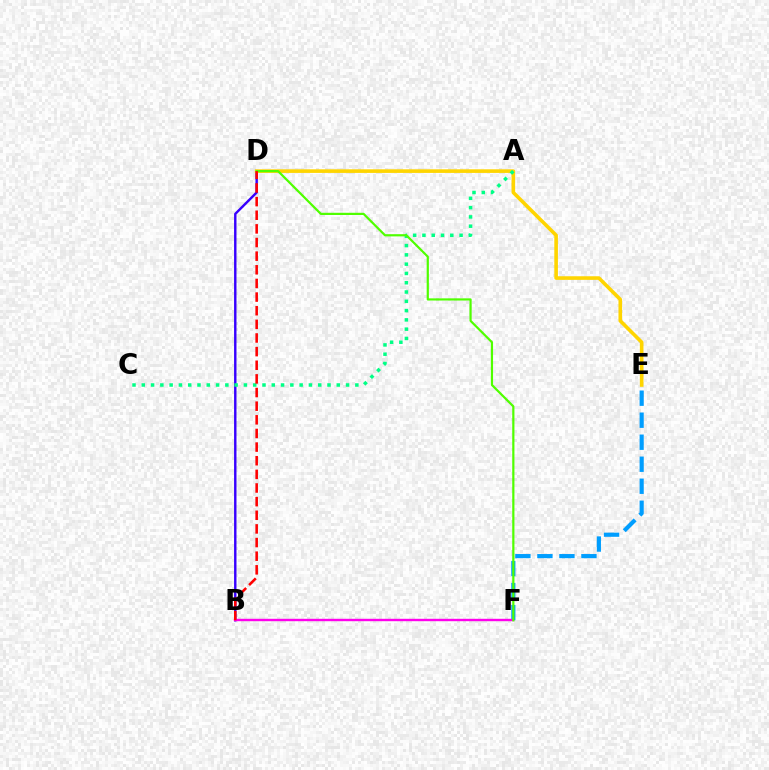{('E', 'F'): [{'color': '#009eff', 'line_style': 'dashed', 'thickness': 2.99}], ('B', 'D'): [{'color': '#3700ff', 'line_style': 'solid', 'thickness': 1.74}, {'color': '#ff0000', 'line_style': 'dashed', 'thickness': 1.85}], ('D', 'E'): [{'color': '#ffd500', 'line_style': 'solid', 'thickness': 2.6}], ('B', 'F'): [{'color': '#ff00ed', 'line_style': 'solid', 'thickness': 1.73}], ('A', 'C'): [{'color': '#00ff86', 'line_style': 'dotted', 'thickness': 2.52}], ('D', 'F'): [{'color': '#4fff00', 'line_style': 'solid', 'thickness': 1.59}]}